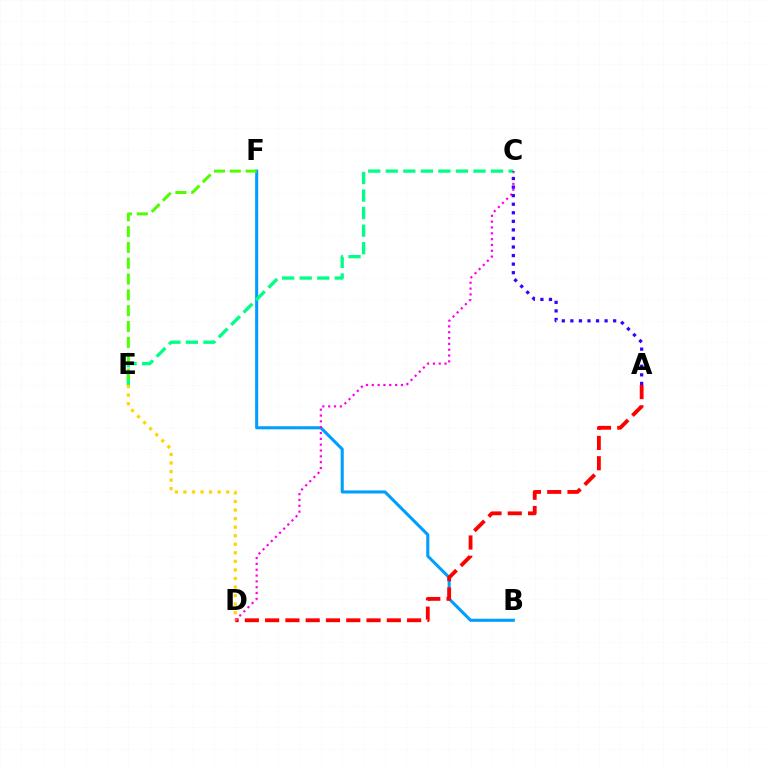{('B', 'F'): [{'color': '#009eff', 'line_style': 'solid', 'thickness': 2.2}], ('A', 'D'): [{'color': '#ff0000', 'line_style': 'dashed', 'thickness': 2.76}], ('C', 'D'): [{'color': '#ff00ed', 'line_style': 'dotted', 'thickness': 1.58}], ('C', 'E'): [{'color': '#00ff86', 'line_style': 'dashed', 'thickness': 2.38}], ('D', 'E'): [{'color': '#ffd500', 'line_style': 'dotted', 'thickness': 2.32}], ('E', 'F'): [{'color': '#4fff00', 'line_style': 'dashed', 'thickness': 2.15}], ('A', 'C'): [{'color': '#3700ff', 'line_style': 'dotted', 'thickness': 2.33}]}